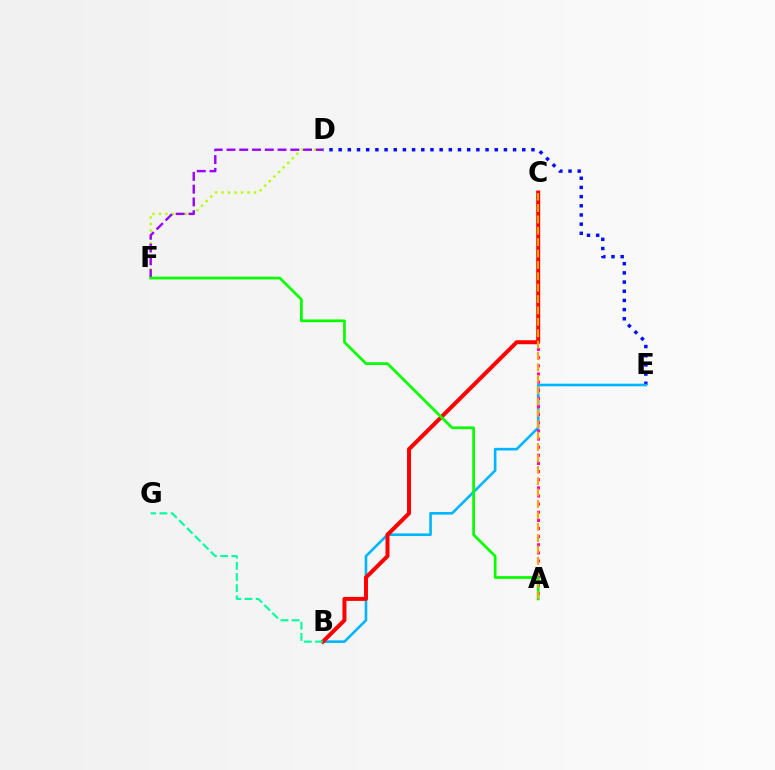{('D', 'E'): [{'color': '#0010ff', 'line_style': 'dotted', 'thickness': 2.49}], ('D', 'F'): [{'color': '#b3ff00', 'line_style': 'dotted', 'thickness': 1.76}, {'color': '#9b00ff', 'line_style': 'dashed', 'thickness': 1.73}], ('B', 'E'): [{'color': '#00b5ff', 'line_style': 'solid', 'thickness': 1.89}], ('A', 'C'): [{'color': '#ff00bd', 'line_style': 'dotted', 'thickness': 2.21}, {'color': '#ffa500', 'line_style': 'dashed', 'thickness': 1.55}], ('B', 'C'): [{'color': '#ff0000', 'line_style': 'solid', 'thickness': 2.88}], ('A', 'F'): [{'color': '#08ff00', 'line_style': 'solid', 'thickness': 1.98}], ('B', 'G'): [{'color': '#00ff9d', 'line_style': 'dashed', 'thickness': 1.52}]}